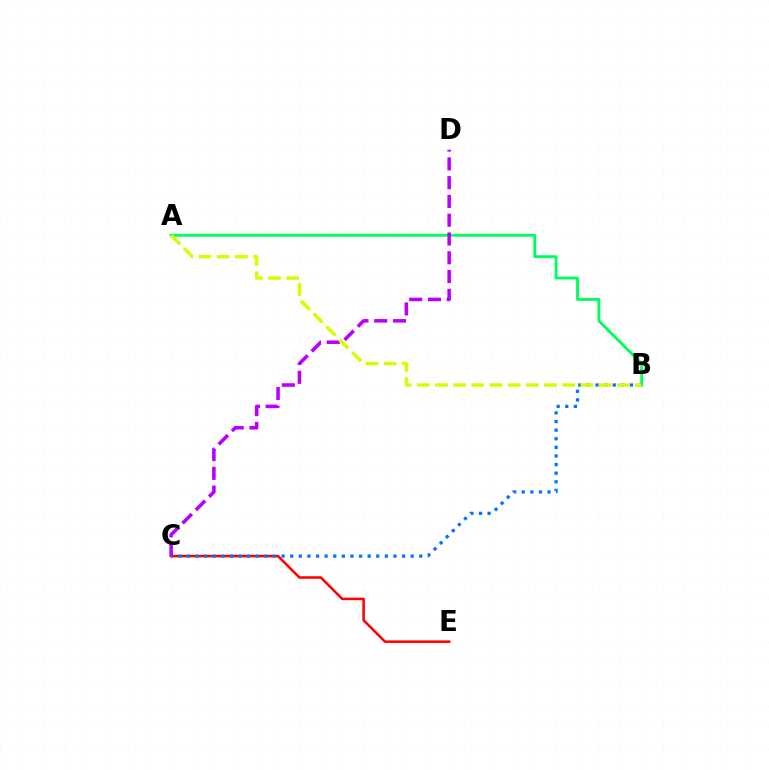{('C', 'E'): [{'color': '#ff0000', 'line_style': 'solid', 'thickness': 1.83}], ('A', 'B'): [{'color': '#00ff5c', 'line_style': 'solid', 'thickness': 2.05}, {'color': '#d1ff00', 'line_style': 'dashed', 'thickness': 2.47}], ('B', 'C'): [{'color': '#0074ff', 'line_style': 'dotted', 'thickness': 2.34}], ('C', 'D'): [{'color': '#b900ff', 'line_style': 'dashed', 'thickness': 2.55}]}